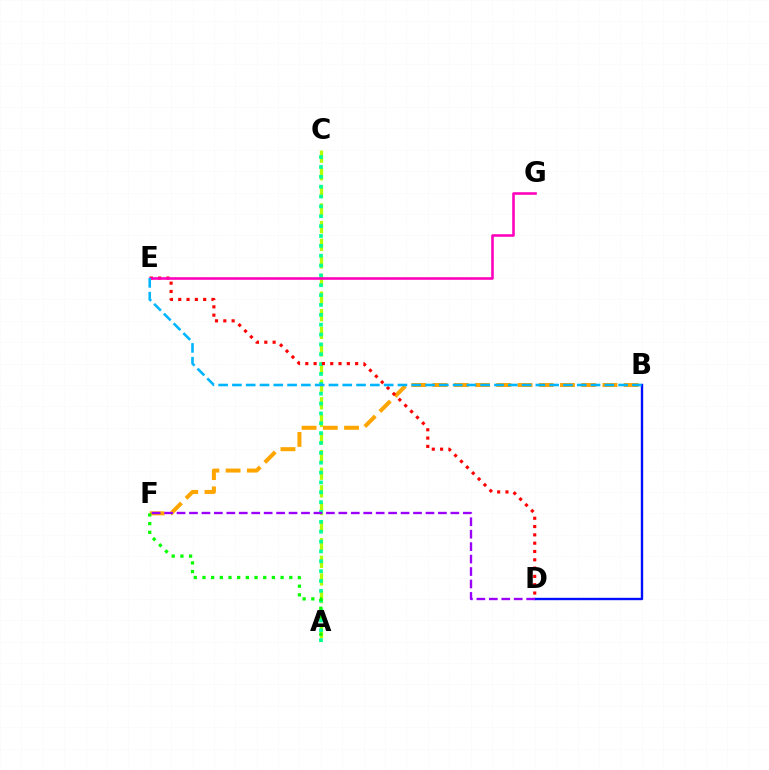{('A', 'C'): [{'color': '#b3ff00', 'line_style': 'dashed', 'thickness': 2.39}, {'color': '#00ff9d', 'line_style': 'dotted', 'thickness': 2.68}], ('B', 'F'): [{'color': '#ffa500', 'line_style': 'dashed', 'thickness': 2.89}], ('A', 'F'): [{'color': '#08ff00', 'line_style': 'dotted', 'thickness': 2.36}], ('D', 'E'): [{'color': '#ff0000', 'line_style': 'dotted', 'thickness': 2.26}], ('E', 'G'): [{'color': '#ff00bd', 'line_style': 'solid', 'thickness': 1.86}], ('B', 'D'): [{'color': '#0010ff', 'line_style': 'solid', 'thickness': 1.71}], ('D', 'F'): [{'color': '#9b00ff', 'line_style': 'dashed', 'thickness': 1.69}], ('B', 'E'): [{'color': '#00b5ff', 'line_style': 'dashed', 'thickness': 1.87}]}